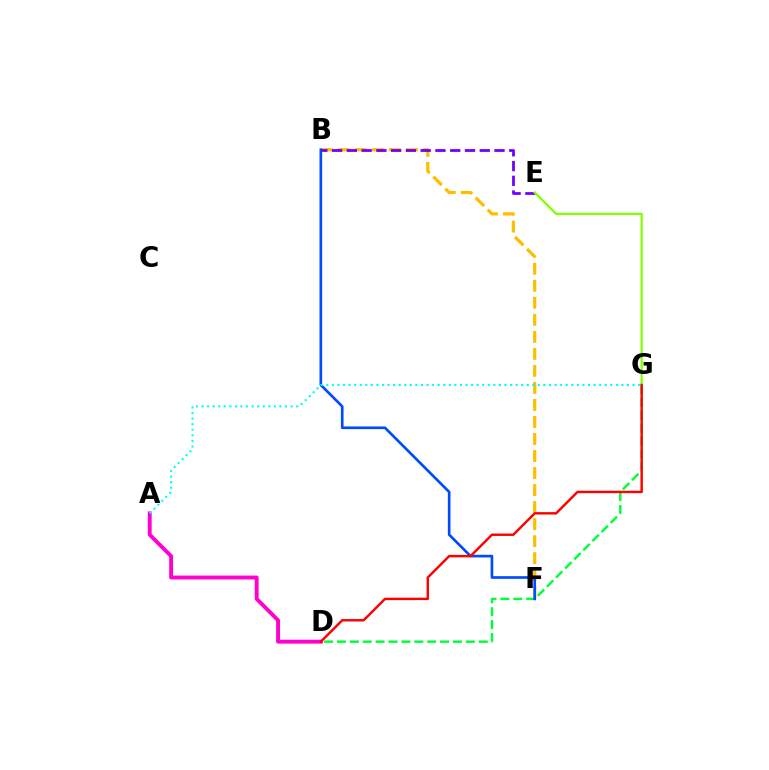{('B', 'F'): [{'color': '#ffbd00', 'line_style': 'dashed', 'thickness': 2.31}, {'color': '#004bff', 'line_style': 'solid', 'thickness': 1.91}], ('D', 'G'): [{'color': '#00ff39', 'line_style': 'dashed', 'thickness': 1.75}, {'color': '#ff0000', 'line_style': 'solid', 'thickness': 1.75}], ('B', 'E'): [{'color': '#7200ff', 'line_style': 'dashed', 'thickness': 2.01}], ('A', 'D'): [{'color': '#ff00cf', 'line_style': 'solid', 'thickness': 2.79}], ('E', 'G'): [{'color': '#84ff00', 'line_style': 'solid', 'thickness': 1.62}], ('A', 'G'): [{'color': '#00fff6', 'line_style': 'dotted', 'thickness': 1.51}]}